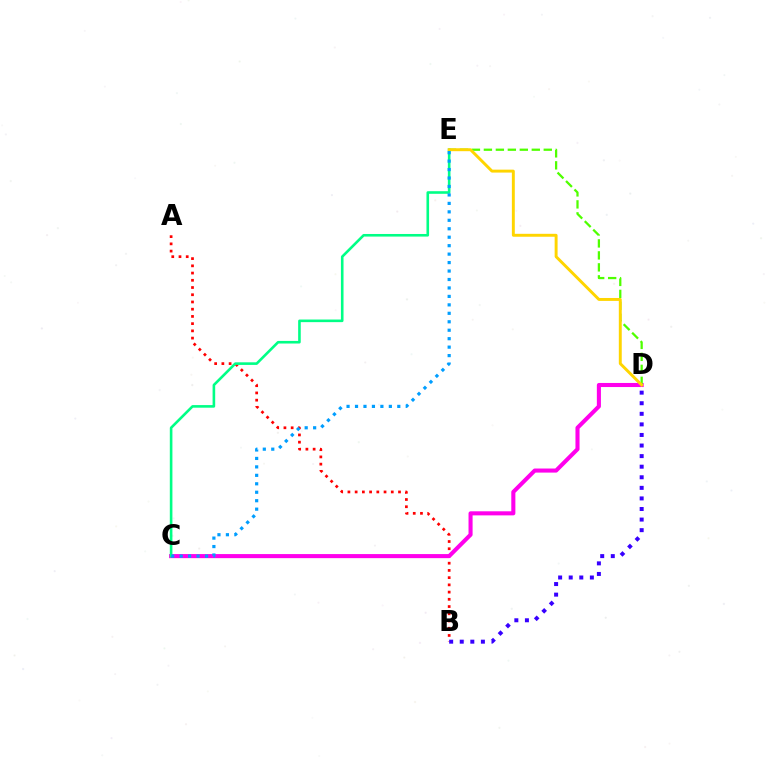{('A', 'B'): [{'color': '#ff0000', 'line_style': 'dotted', 'thickness': 1.96}], ('C', 'D'): [{'color': '#ff00ed', 'line_style': 'solid', 'thickness': 2.93}], ('D', 'E'): [{'color': '#4fff00', 'line_style': 'dashed', 'thickness': 1.63}, {'color': '#ffd500', 'line_style': 'solid', 'thickness': 2.11}], ('C', 'E'): [{'color': '#00ff86', 'line_style': 'solid', 'thickness': 1.87}, {'color': '#009eff', 'line_style': 'dotted', 'thickness': 2.3}], ('B', 'D'): [{'color': '#3700ff', 'line_style': 'dotted', 'thickness': 2.87}]}